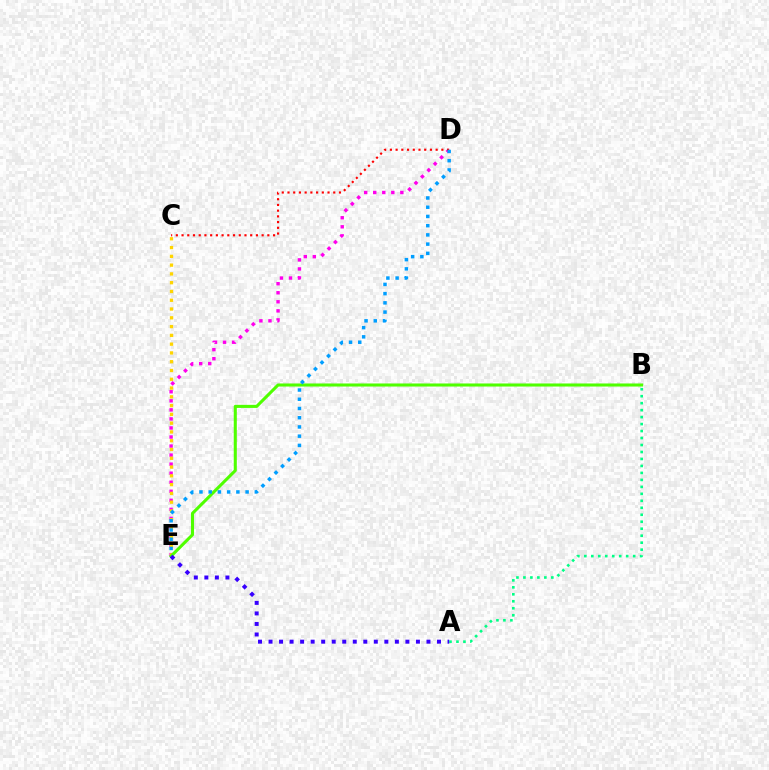{('D', 'E'): [{'color': '#ff00ed', 'line_style': 'dotted', 'thickness': 2.46}, {'color': '#009eff', 'line_style': 'dotted', 'thickness': 2.51}], ('A', 'B'): [{'color': '#00ff86', 'line_style': 'dotted', 'thickness': 1.9}], ('C', 'E'): [{'color': '#ffd500', 'line_style': 'dotted', 'thickness': 2.39}], ('C', 'D'): [{'color': '#ff0000', 'line_style': 'dotted', 'thickness': 1.55}], ('B', 'E'): [{'color': '#4fff00', 'line_style': 'solid', 'thickness': 2.21}], ('A', 'E'): [{'color': '#3700ff', 'line_style': 'dotted', 'thickness': 2.86}]}